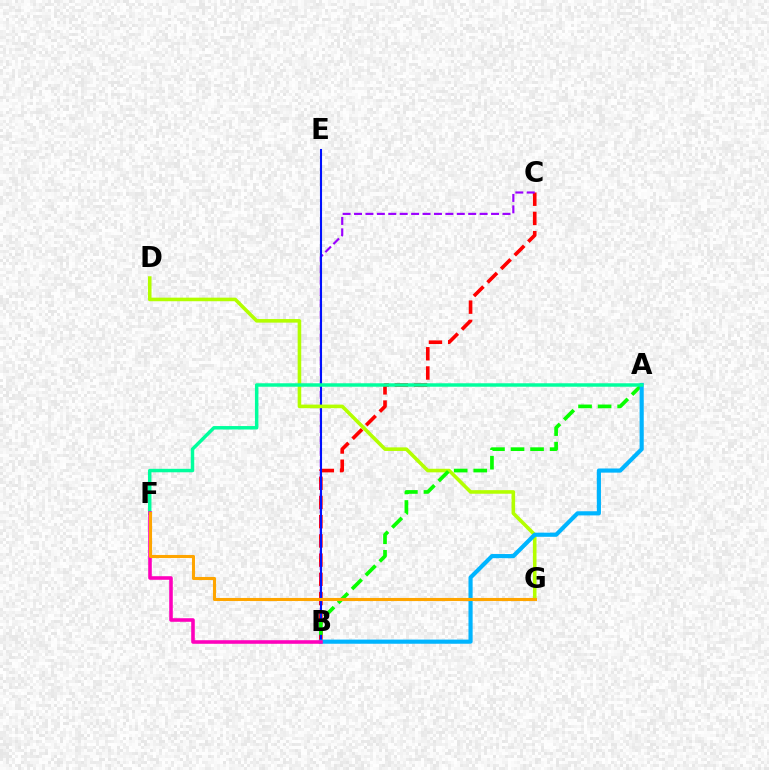{('B', 'C'): [{'color': '#ff0000', 'line_style': 'dashed', 'thickness': 2.61}, {'color': '#9b00ff', 'line_style': 'dashed', 'thickness': 1.55}], ('B', 'E'): [{'color': '#0010ff', 'line_style': 'solid', 'thickness': 1.5}], ('D', 'G'): [{'color': '#b3ff00', 'line_style': 'solid', 'thickness': 2.58}], ('A', 'B'): [{'color': '#08ff00', 'line_style': 'dashed', 'thickness': 2.66}, {'color': '#00b5ff', 'line_style': 'solid', 'thickness': 2.99}], ('A', 'F'): [{'color': '#00ff9d', 'line_style': 'solid', 'thickness': 2.49}], ('B', 'F'): [{'color': '#ff00bd', 'line_style': 'solid', 'thickness': 2.58}], ('F', 'G'): [{'color': '#ffa500', 'line_style': 'solid', 'thickness': 2.22}]}